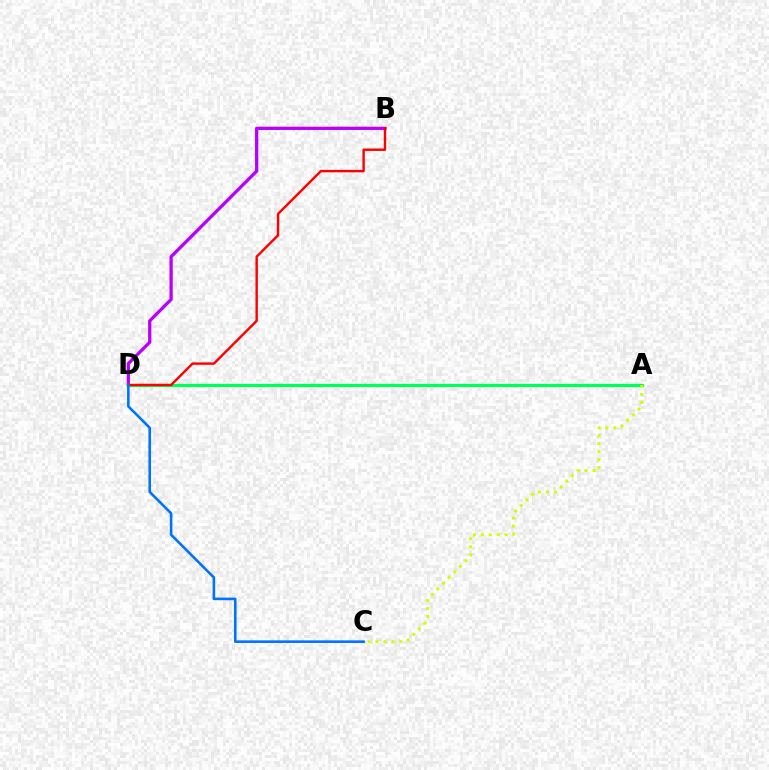{('B', 'D'): [{'color': '#b900ff', 'line_style': 'solid', 'thickness': 2.35}, {'color': '#ff0000', 'line_style': 'solid', 'thickness': 1.73}], ('A', 'D'): [{'color': '#00ff5c', 'line_style': 'solid', 'thickness': 2.31}], ('C', 'D'): [{'color': '#0074ff', 'line_style': 'solid', 'thickness': 1.88}], ('A', 'C'): [{'color': '#d1ff00', 'line_style': 'dotted', 'thickness': 2.16}]}